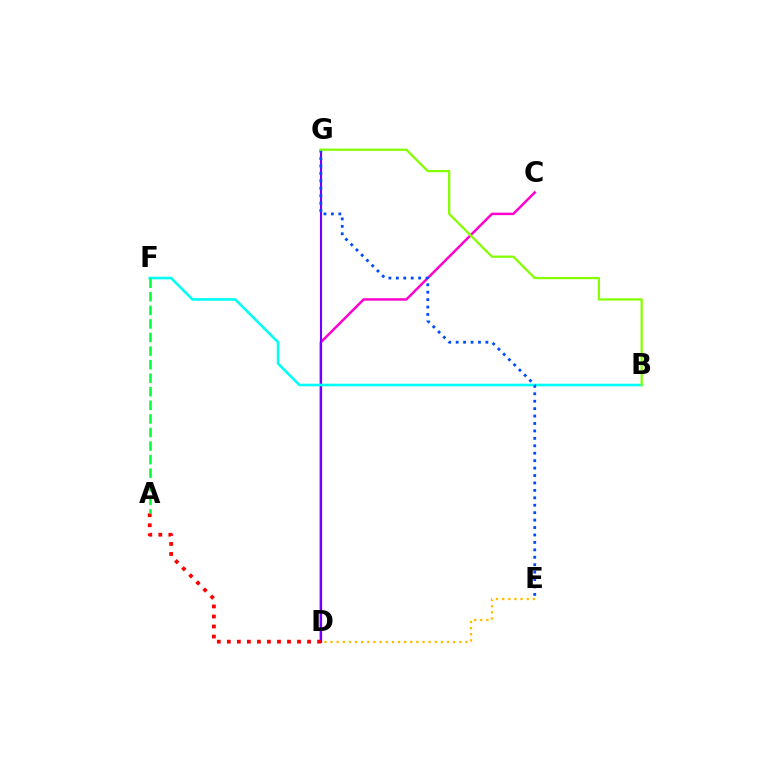{('C', 'D'): [{'color': '#ff00cf', 'line_style': 'solid', 'thickness': 1.79}], ('D', 'G'): [{'color': '#7200ff', 'line_style': 'solid', 'thickness': 1.55}], ('A', 'D'): [{'color': '#ff0000', 'line_style': 'dotted', 'thickness': 2.72}], ('B', 'F'): [{'color': '#00fff6', 'line_style': 'solid', 'thickness': 1.86}], ('E', 'G'): [{'color': '#004bff', 'line_style': 'dotted', 'thickness': 2.02}], ('D', 'E'): [{'color': '#ffbd00', 'line_style': 'dotted', 'thickness': 1.67}], ('A', 'F'): [{'color': '#00ff39', 'line_style': 'dashed', 'thickness': 1.84}], ('B', 'G'): [{'color': '#84ff00', 'line_style': 'solid', 'thickness': 1.63}]}